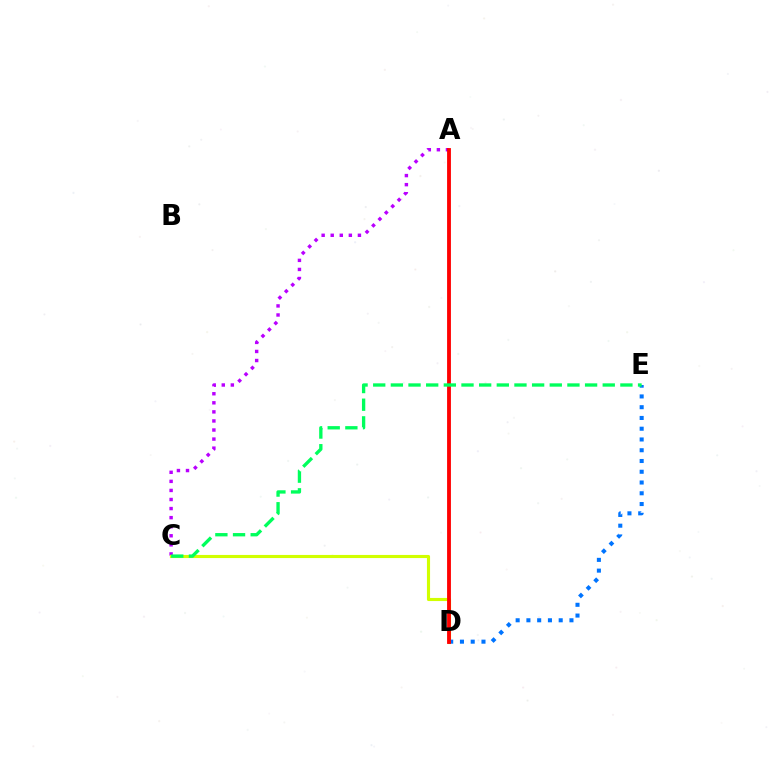{('A', 'C'): [{'color': '#b900ff', 'line_style': 'dotted', 'thickness': 2.46}], ('C', 'D'): [{'color': '#d1ff00', 'line_style': 'solid', 'thickness': 2.25}], ('D', 'E'): [{'color': '#0074ff', 'line_style': 'dotted', 'thickness': 2.92}], ('A', 'D'): [{'color': '#ff0000', 'line_style': 'solid', 'thickness': 2.76}], ('C', 'E'): [{'color': '#00ff5c', 'line_style': 'dashed', 'thickness': 2.4}]}